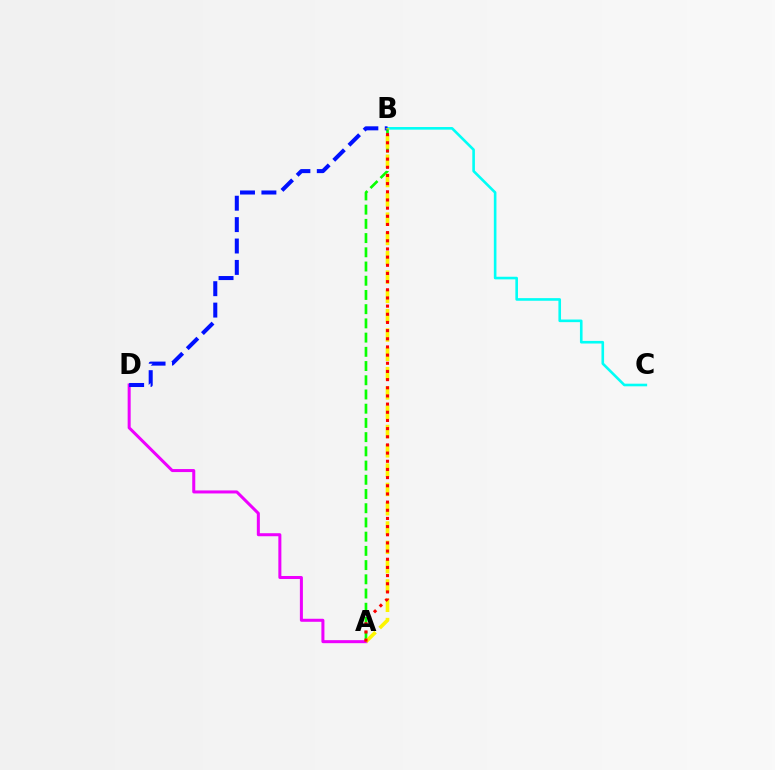{('B', 'C'): [{'color': '#00fff6', 'line_style': 'solid', 'thickness': 1.89}], ('A', 'D'): [{'color': '#ee00ff', 'line_style': 'solid', 'thickness': 2.18}], ('A', 'B'): [{'color': '#08ff00', 'line_style': 'dashed', 'thickness': 1.93}, {'color': '#fcf500', 'line_style': 'dashed', 'thickness': 2.62}, {'color': '#ff0000', 'line_style': 'dotted', 'thickness': 2.22}], ('B', 'D'): [{'color': '#0010ff', 'line_style': 'dashed', 'thickness': 2.91}]}